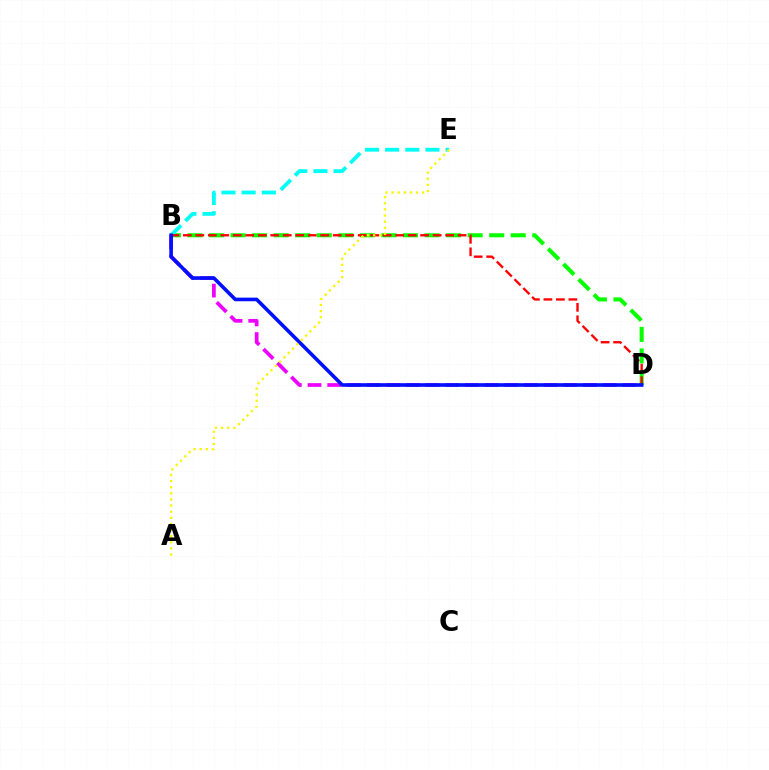{('B', 'D'): [{'color': '#08ff00', 'line_style': 'dashed', 'thickness': 2.93}, {'color': '#ee00ff', 'line_style': 'dashed', 'thickness': 2.67}, {'color': '#ff0000', 'line_style': 'dashed', 'thickness': 1.7}, {'color': '#0010ff', 'line_style': 'solid', 'thickness': 2.6}], ('B', 'E'): [{'color': '#00fff6', 'line_style': 'dashed', 'thickness': 2.74}], ('A', 'E'): [{'color': '#fcf500', 'line_style': 'dotted', 'thickness': 1.66}]}